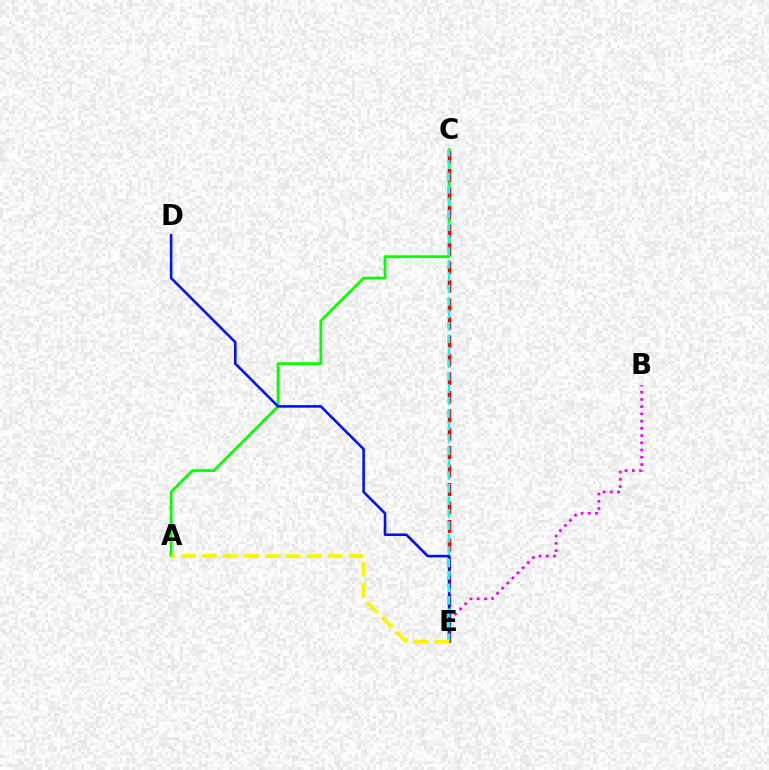{('A', 'C'): [{'color': '#08ff00', 'line_style': 'solid', 'thickness': 1.96}], ('B', 'E'): [{'color': '#ee00ff', 'line_style': 'dotted', 'thickness': 1.96}], ('C', 'E'): [{'color': '#ff0000', 'line_style': 'dashed', 'thickness': 2.51}, {'color': '#00fff6', 'line_style': 'dashed', 'thickness': 1.69}], ('D', 'E'): [{'color': '#0010ff', 'line_style': 'solid', 'thickness': 1.86}], ('A', 'E'): [{'color': '#fcf500', 'line_style': 'dashed', 'thickness': 2.84}]}